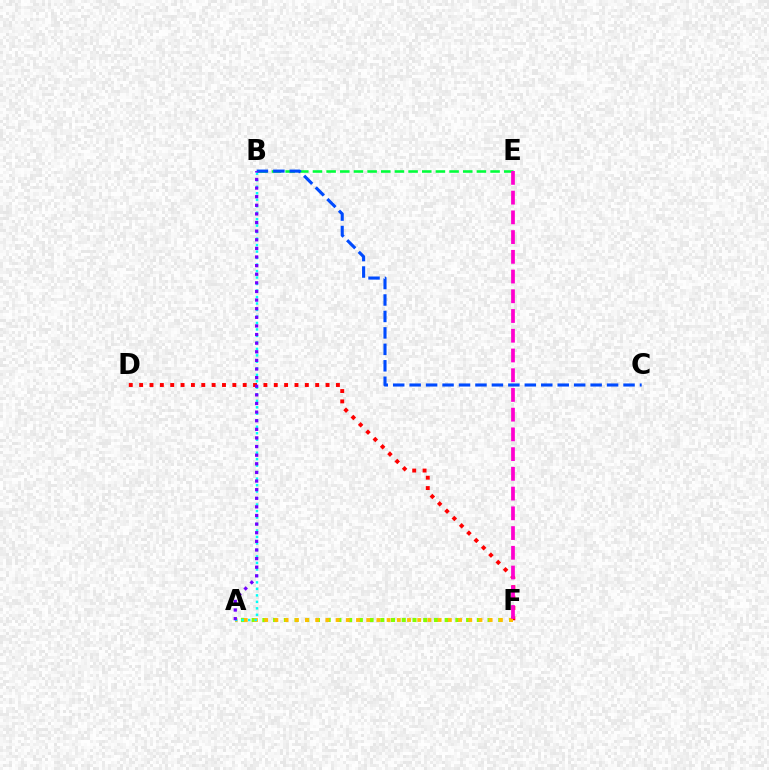{('A', 'F'): [{'color': '#84ff00', 'line_style': 'dotted', 'thickness': 2.91}, {'color': '#ffbd00', 'line_style': 'dotted', 'thickness': 2.77}], ('D', 'F'): [{'color': '#ff0000', 'line_style': 'dotted', 'thickness': 2.81}], ('B', 'E'): [{'color': '#00ff39', 'line_style': 'dashed', 'thickness': 1.86}], ('A', 'B'): [{'color': '#00fff6', 'line_style': 'dotted', 'thickness': 1.76}, {'color': '#7200ff', 'line_style': 'dotted', 'thickness': 2.34}], ('B', 'C'): [{'color': '#004bff', 'line_style': 'dashed', 'thickness': 2.24}], ('E', 'F'): [{'color': '#ff00cf', 'line_style': 'dashed', 'thickness': 2.68}]}